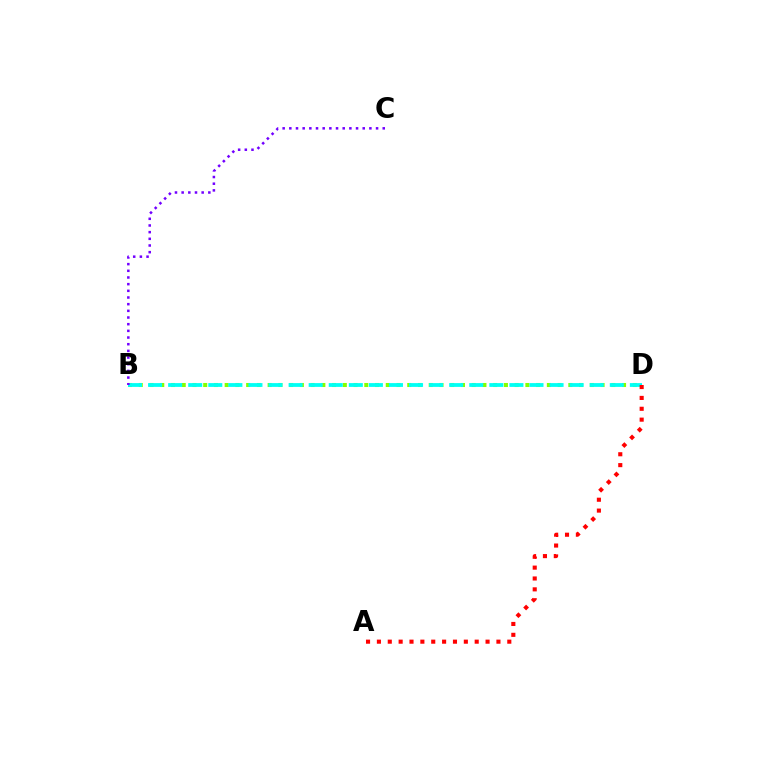{('B', 'D'): [{'color': '#84ff00', 'line_style': 'dotted', 'thickness': 2.92}, {'color': '#00fff6', 'line_style': 'dashed', 'thickness': 2.73}], ('A', 'D'): [{'color': '#ff0000', 'line_style': 'dotted', 'thickness': 2.95}], ('B', 'C'): [{'color': '#7200ff', 'line_style': 'dotted', 'thickness': 1.81}]}